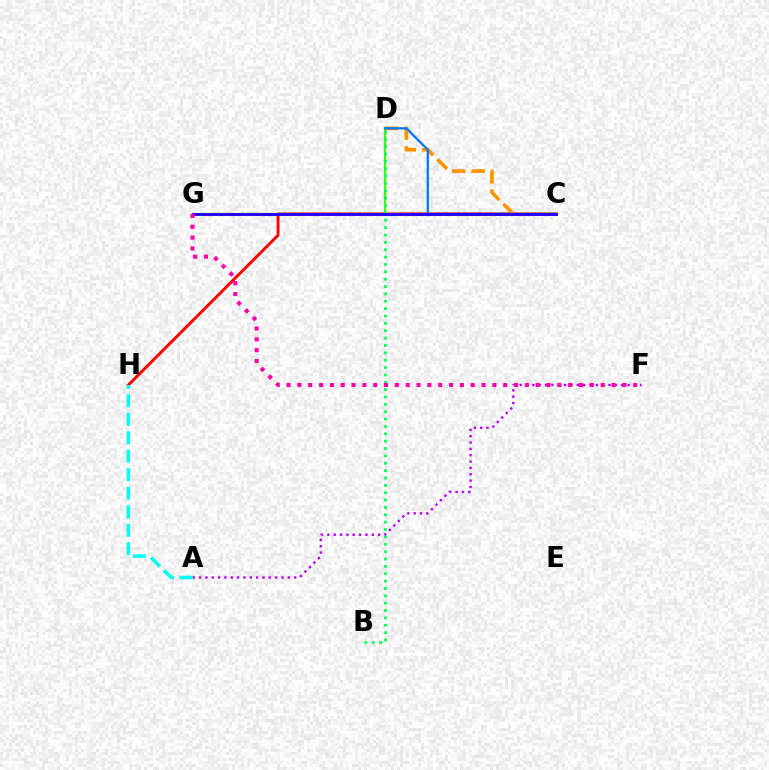{('C', 'H'): [{'color': '#ff0000', 'line_style': 'solid', 'thickness': 2.12}], ('C', 'D'): [{'color': '#ff9400', 'line_style': 'dashed', 'thickness': 2.64}, {'color': '#0074ff', 'line_style': 'solid', 'thickness': 1.62}], ('A', 'F'): [{'color': '#b900ff', 'line_style': 'dotted', 'thickness': 1.72}], ('D', 'G'): [{'color': '#3dff00', 'line_style': 'solid', 'thickness': 1.6}], ('B', 'D'): [{'color': '#00ff5c', 'line_style': 'dotted', 'thickness': 2.0}], ('C', 'G'): [{'color': '#d1ff00', 'line_style': 'dotted', 'thickness': 2.38}, {'color': '#2500ff', 'line_style': 'solid', 'thickness': 2.09}], ('A', 'H'): [{'color': '#00fff6', 'line_style': 'dashed', 'thickness': 2.51}], ('F', 'G'): [{'color': '#ff00ac', 'line_style': 'dotted', 'thickness': 2.94}]}